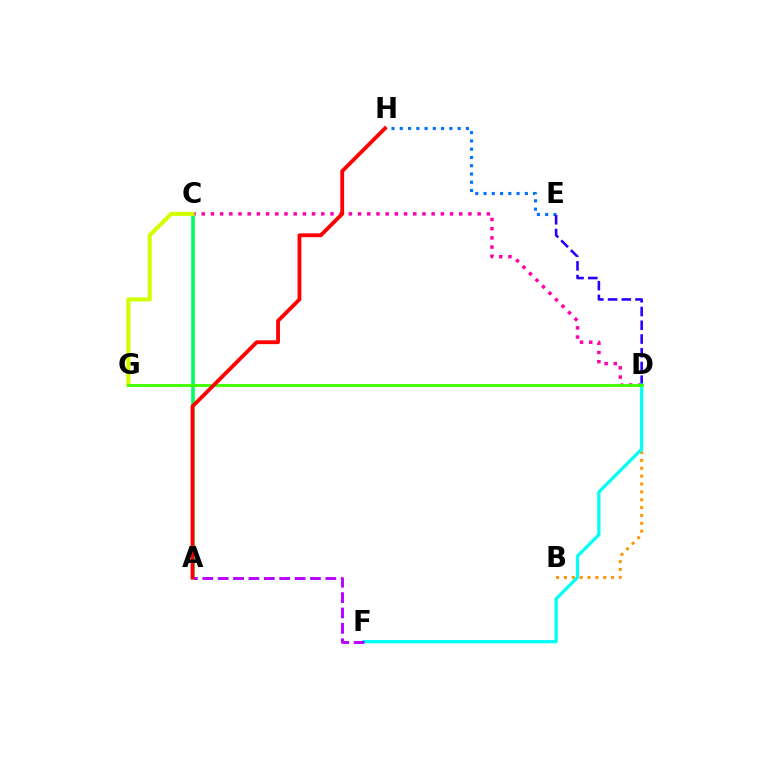{('A', 'C'): [{'color': '#00ff5c', 'line_style': 'solid', 'thickness': 2.59}], ('C', 'D'): [{'color': '#ff00ac', 'line_style': 'dotted', 'thickness': 2.5}], ('B', 'D'): [{'color': '#ff9400', 'line_style': 'dotted', 'thickness': 2.14}], ('E', 'H'): [{'color': '#0074ff', 'line_style': 'dotted', 'thickness': 2.25}], ('D', 'E'): [{'color': '#2500ff', 'line_style': 'dashed', 'thickness': 1.87}], ('C', 'G'): [{'color': '#d1ff00', 'line_style': 'solid', 'thickness': 2.93}], ('D', 'F'): [{'color': '#00fff6', 'line_style': 'solid', 'thickness': 2.33}], ('D', 'G'): [{'color': '#3dff00', 'line_style': 'solid', 'thickness': 2.05}], ('A', 'F'): [{'color': '#b900ff', 'line_style': 'dashed', 'thickness': 2.09}], ('A', 'H'): [{'color': '#ff0000', 'line_style': 'solid', 'thickness': 2.75}]}